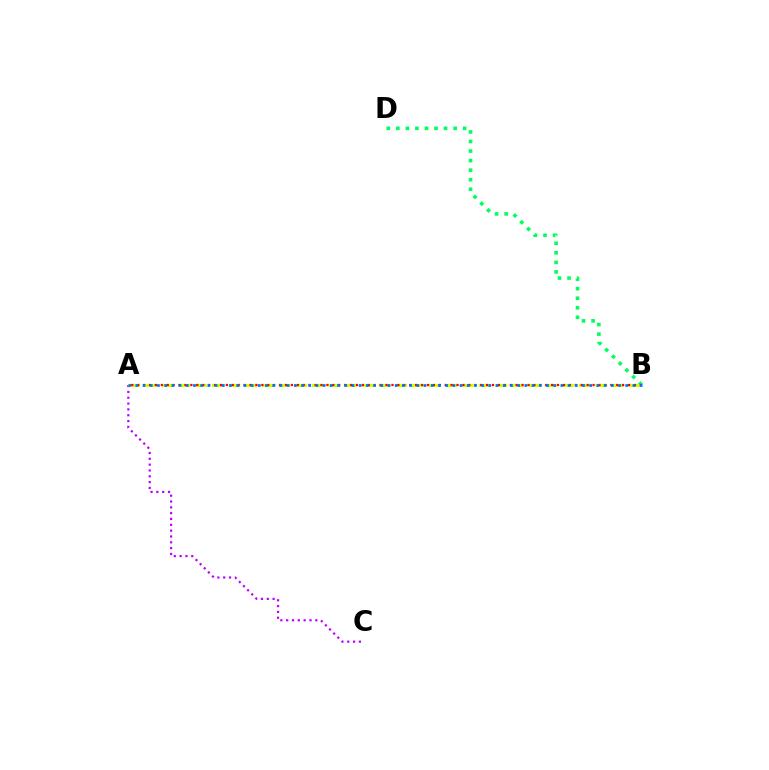{('B', 'D'): [{'color': '#00ff5c', 'line_style': 'dotted', 'thickness': 2.59}], ('A', 'C'): [{'color': '#b900ff', 'line_style': 'dotted', 'thickness': 1.58}], ('A', 'B'): [{'color': '#d1ff00', 'line_style': 'dashed', 'thickness': 2.27}, {'color': '#ff0000', 'line_style': 'dotted', 'thickness': 1.61}, {'color': '#0074ff', 'line_style': 'dotted', 'thickness': 1.96}]}